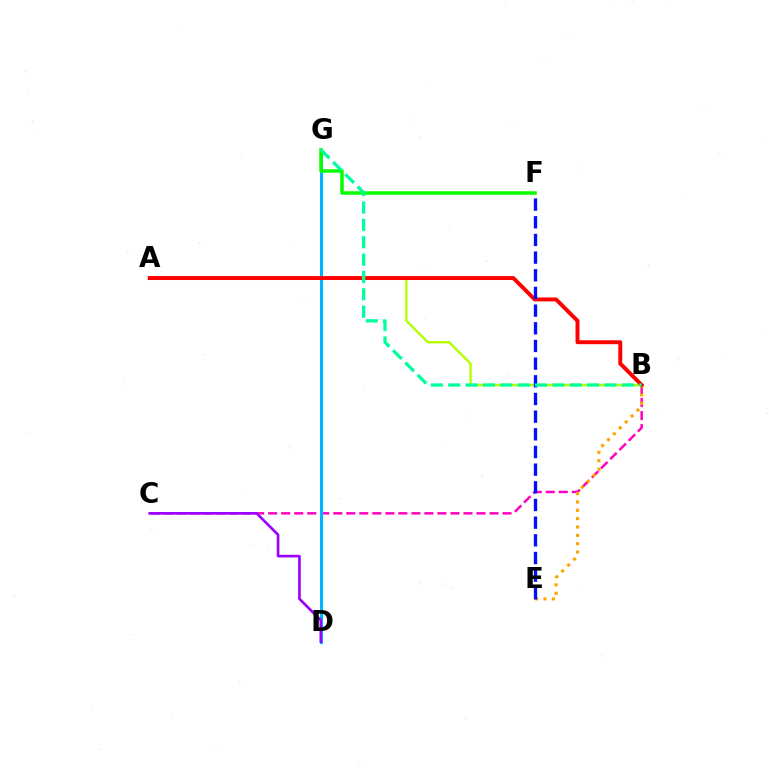{('B', 'C'): [{'color': '#ff00bd', 'line_style': 'dashed', 'thickness': 1.77}], ('D', 'G'): [{'color': '#00b5ff', 'line_style': 'solid', 'thickness': 2.17}], ('B', 'E'): [{'color': '#ffa500', 'line_style': 'dotted', 'thickness': 2.27}], ('A', 'B'): [{'color': '#b3ff00', 'line_style': 'solid', 'thickness': 1.72}, {'color': '#ff0000', 'line_style': 'solid', 'thickness': 2.83}], ('C', 'D'): [{'color': '#9b00ff', 'line_style': 'solid', 'thickness': 1.91}], ('F', 'G'): [{'color': '#08ff00', 'line_style': 'solid', 'thickness': 2.55}], ('E', 'F'): [{'color': '#0010ff', 'line_style': 'dashed', 'thickness': 2.4}], ('B', 'G'): [{'color': '#00ff9d', 'line_style': 'dashed', 'thickness': 2.36}]}